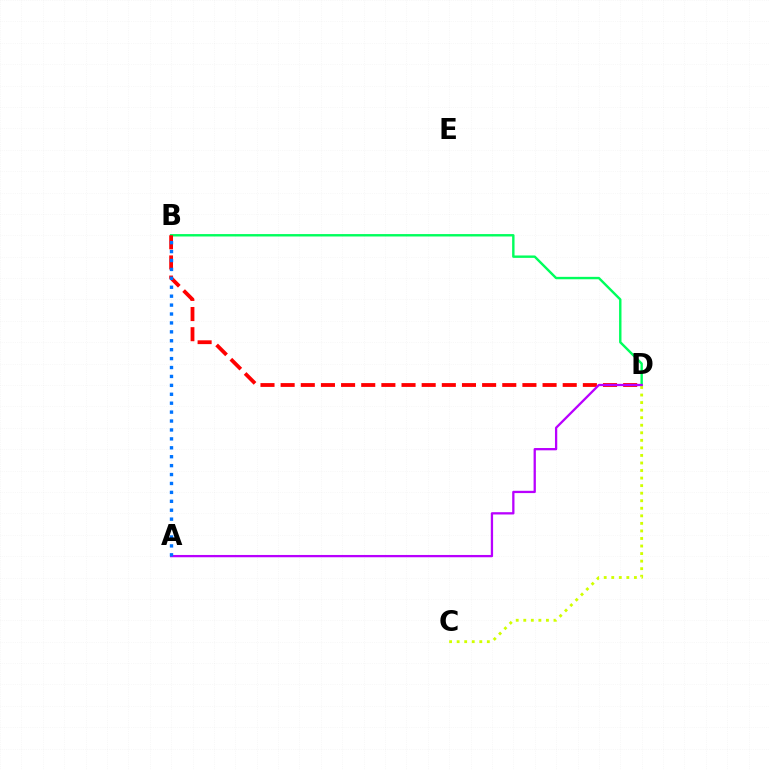{('B', 'D'): [{'color': '#00ff5c', 'line_style': 'solid', 'thickness': 1.73}, {'color': '#ff0000', 'line_style': 'dashed', 'thickness': 2.74}], ('C', 'D'): [{'color': '#d1ff00', 'line_style': 'dotted', 'thickness': 2.05}], ('A', 'D'): [{'color': '#b900ff', 'line_style': 'solid', 'thickness': 1.65}], ('A', 'B'): [{'color': '#0074ff', 'line_style': 'dotted', 'thickness': 2.42}]}